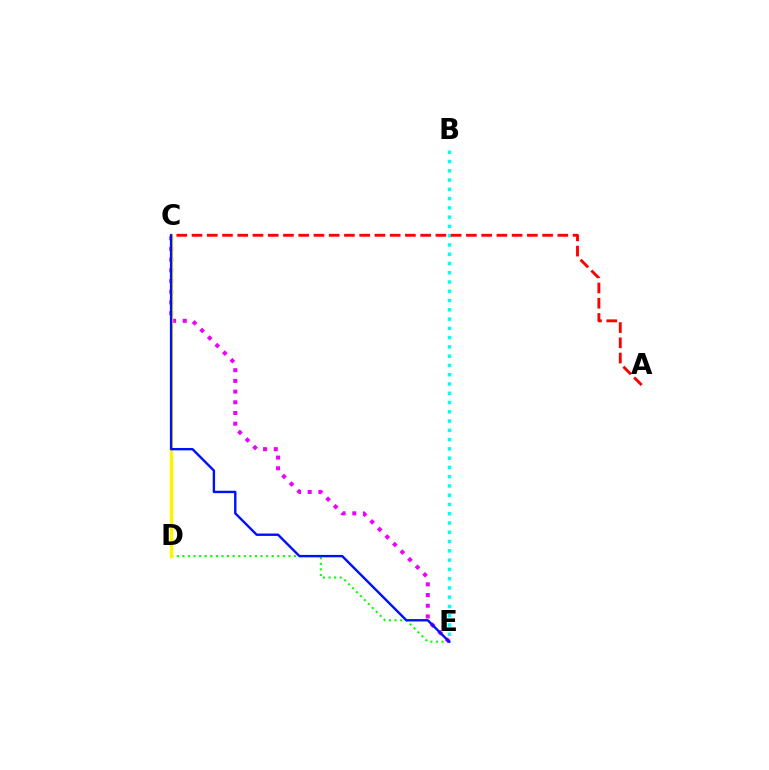{('B', 'E'): [{'color': '#00fff6', 'line_style': 'dotted', 'thickness': 2.52}], ('D', 'E'): [{'color': '#08ff00', 'line_style': 'dotted', 'thickness': 1.52}], ('C', 'E'): [{'color': '#ee00ff', 'line_style': 'dotted', 'thickness': 2.91}, {'color': '#0010ff', 'line_style': 'solid', 'thickness': 1.73}], ('A', 'C'): [{'color': '#ff0000', 'line_style': 'dashed', 'thickness': 2.07}], ('C', 'D'): [{'color': '#fcf500', 'line_style': 'solid', 'thickness': 2.46}]}